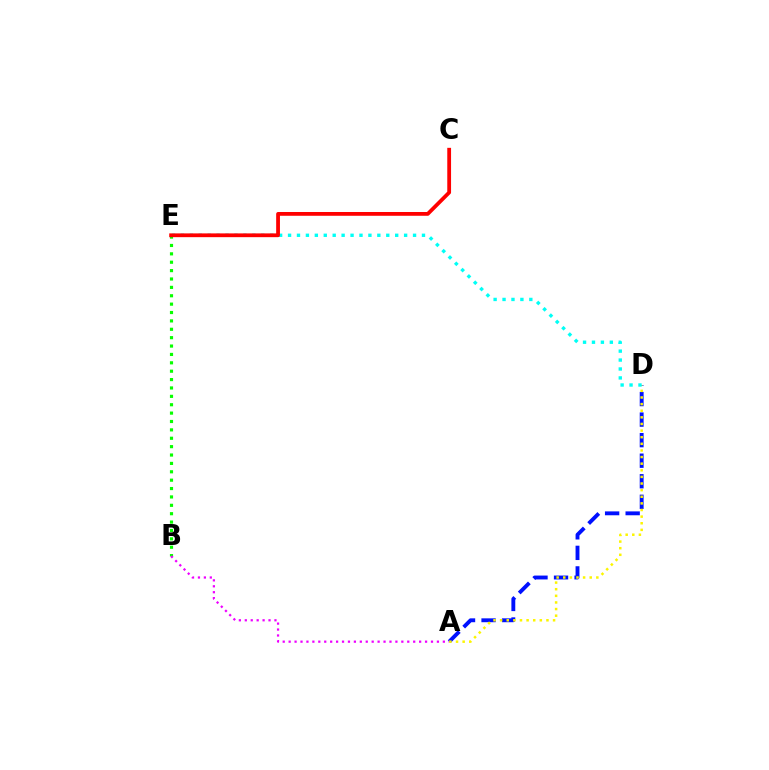{('A', 'D'): [{'color': '#0010ff', 'line_style': 'dashed', 'thickness': 2.79}, {'color': '#fcf500', 'line_style': 'dotted', 'thickness': 1.8}], ('B', 'E'): [{'color': '#08ff00', 'line_style': 'dotted', 'thickness': 2.28}], ('A', 'B'): [{'color': '#ee00ff', 'line_style': 'dotted', 'thickness': 1.61}], ('D', 'E'): [{'color': '#00fff6', 'line_style': 'dotted', 'thickness': 2.43}], ('C', 'E'): [{'color': '#ff0000', 'line_style': 'solid', 'thickness': 2.72}]}